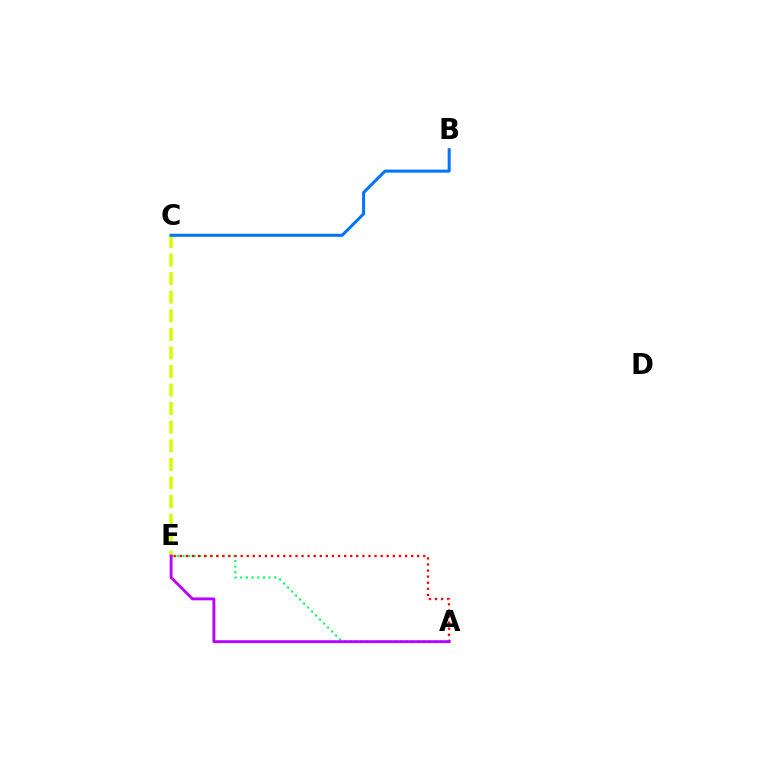{('C', 'E'): [{'color': '#d1ff00', 'line_style': 'dashed', 'thickness': 2.52}], ('B', 'C'): [{'color': '#0074ff', 'line_style': 'solid', 'thickness': 2.18}], ('A', 'E'): [{'color': '#00ff5c', 'line_style': 'dotted', 'thickness': 1.54}, {'color': '#ff0000', 'line_style': 'dotted', 'thickness': 1.65}, {'color': '#b900ff', 'line_style': 'solid', 'thickness': 2.07}]}